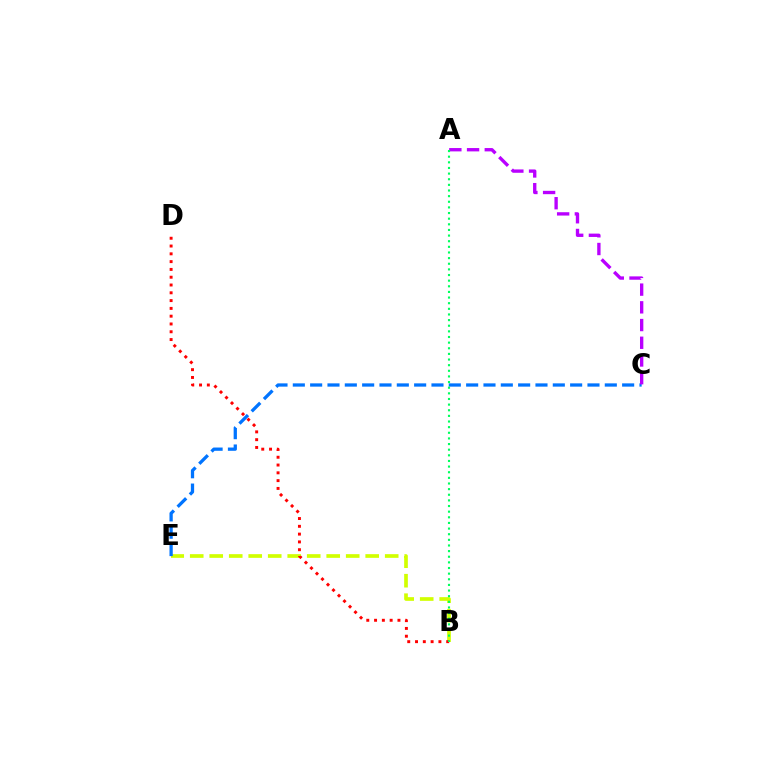{('B', 'E'): [{'color': '#d1ff00', 'line_style': 'dashed', 'thickness': 2.65}], ('C', 'E'): [{'color': '#0074ff', 'line_style': 'dashed', 'thickness': 2.35}], ('A', 'C'): [{'color': '#b900ff', 'line_style': 'dashed', 'thickness': 2.41}], ('B', 'D'): [{'color': '#ff0000', 'line_style': 'dotted', 'thickness': 2.12}], ('A', 'B'): [{'color': '#00ff5c', 'line_style': 'dotted', 'thickness': 1.53}]}